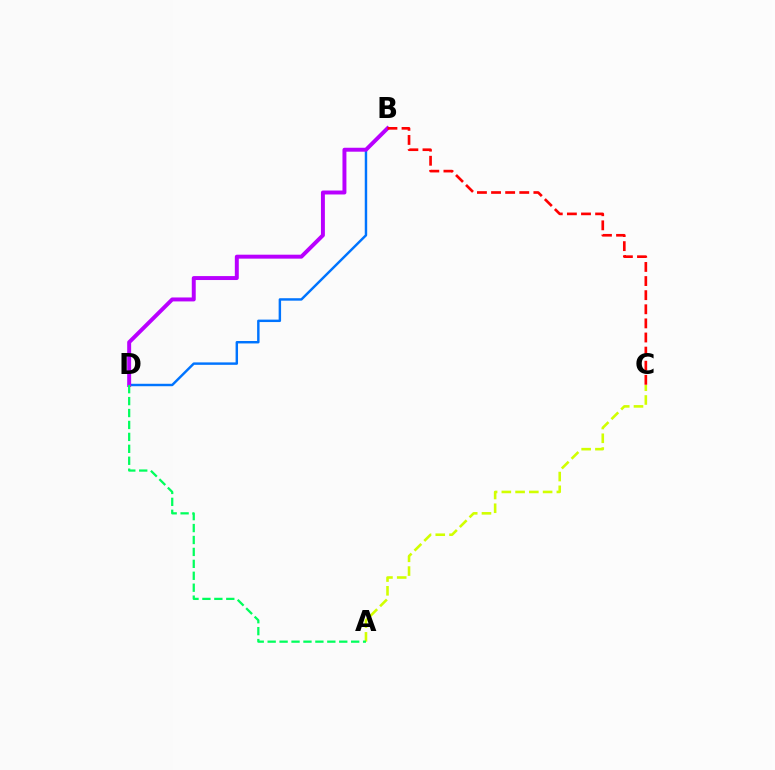{('B', 'D'): [{'color': '#0074ff', 'line_style': 'solid', 'thickness': 1.76}, {'color': '#b900ff', 'line_style': 'solid', 'thickness': 2.84}], ('A', 'C'): [{'color': '#d1ff00', 'line_style': 'dashed', 'thickness': 1.87}], ('A', 'D'): [{'color': '#00ff5c', 'line_style': 'dashed', 'thickness': 1.62}], ('B', 'C'): [{'color': '#ff0000', 'line_style': 'dashed', 'thickness': 1.92}]}